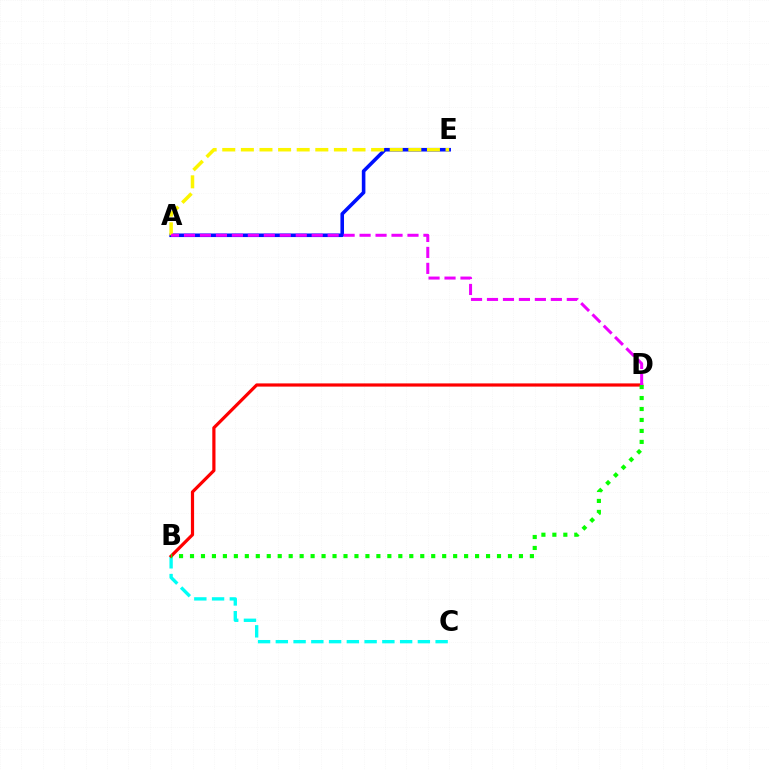{('A', 'E'): [{'color': '#0010ff', 'line_style': 'solid', 'thickness': 2.58}, {'color': '#fcf500', 'line_style': 'dashed', 'thickness': 2.53}], ('B', 'C'): [{'color': '#00fff6', 'line_style': 'dashed', 'thickness': 2.41}], ('B', 'D'): [{'color': '#ff0000', 'line_style': 'solid', 'thickness': 2.3}, {'color': '#08ff00', 'line_style': 'dotted', 'thickness': 2.98}], ('A', 'D'): [{'color': '#ee00ff', 'line_style': 'dashed', 'thickness': 2.17}]}